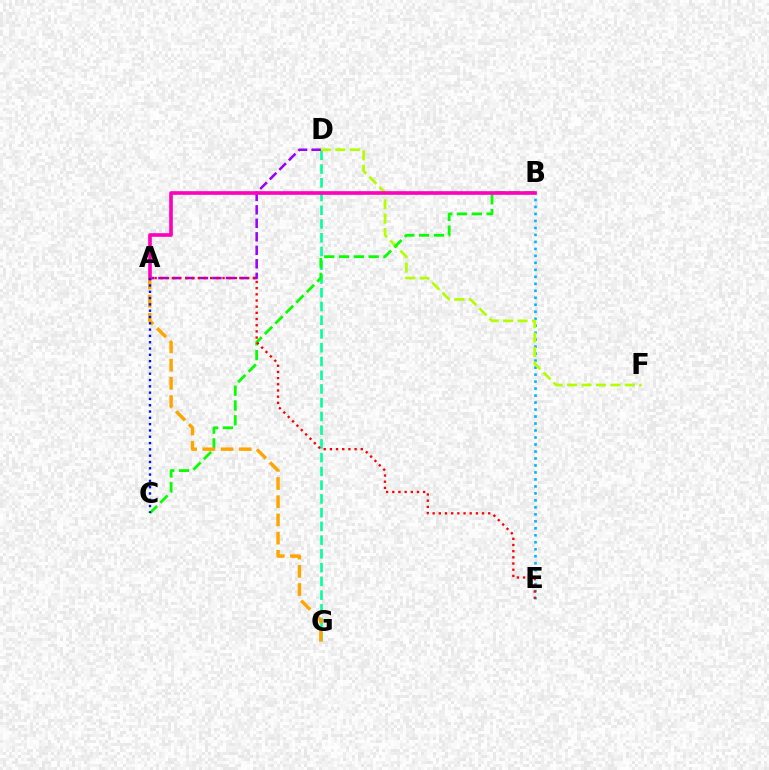{('B', 'E'): [{'color': '#00b5ff', 'line_style': 'dotted', 'thickness': 1.9}], ('D', 'G'): [{'color': '#00ff9d', 'line_style': 'dashed', 'thickness': 1.87}], ('D', 'F'): [{'color': '#b3ff00', 'line_style': 'dashed', 'thickness': 1.96}], ('B', 'C'): [{'color': '#08ff00', 'line_style': 'dashed', 'thickness': 2.01}], ('A', 'D'): [{'color': '#9b00ff', 'line_style': 'dashed', 'thickness': 1.83}], ('A', 'G'): [{'color': '#ffa500', 'line_style': 'dashed', 'thickness': 2.47}], ('A', 'B'): [{'color': '#ff00bd', 'line_style': 'solid', 'thickness': 2.63}], ('A', 'C'): [{'color': '#0010ff', 'line_style': 'dotted', 'thickness': 1.71}], ('A', 'E'): [{'color': '#ff0000', 'line_style': 'dotted', 'thickness': 1.68}]}